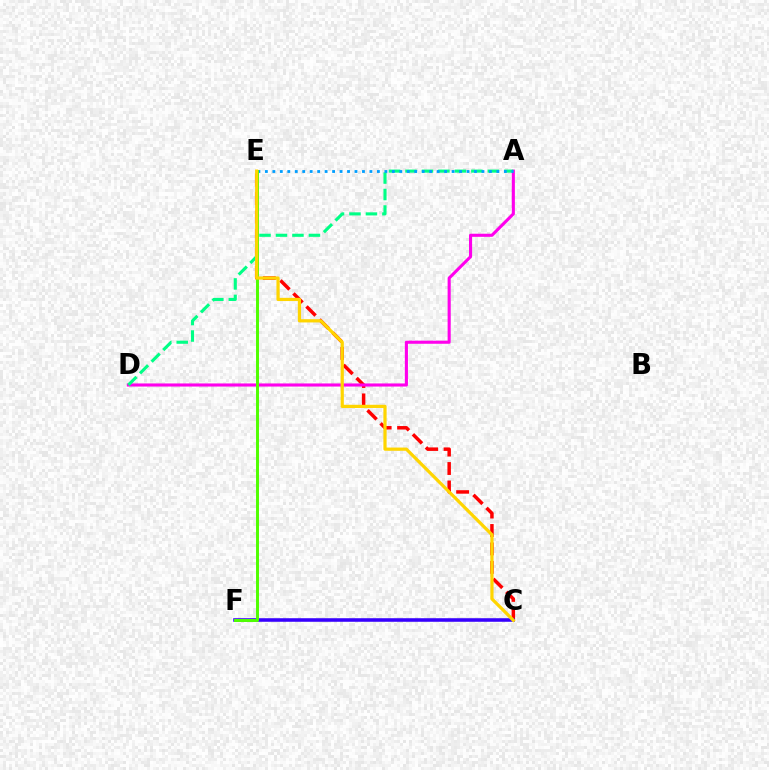{('C', 'E'): [{'color': '#ff0000', 'line_style': 'dashed', 'thickness': 2.51}, {'color': '#ffd500', 'line_style': 'solid', 'thickness': 2.32}], ('A', 'D'): [{'color': '#ff00ed', 'line_style': 'solid', 'thickness': 2.23}, {'color': '#00ff86', 'line_style': 'dashed', 'thickness': 2.24}], ('C', 'F'): [{'color': '#3700ff', 'line_style': 'solid', 'thickness': 2.56}], ('A', 'E'): [{'color': '#009eff', 'line_style': 'dotted', 'thickness': 2.03}], ('E', 'F'): [{'color': '#4fff00', 'line_style': 'solid', 'thickness': 2.12}]}